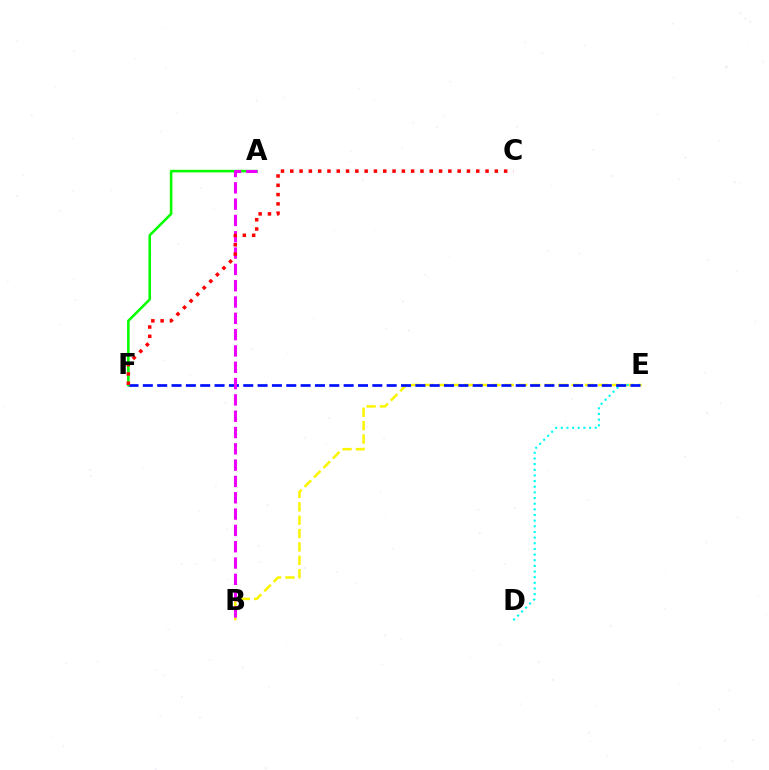{('B', 'E'): [{'color': '#fcf500', 'line_style': 'dashed', 'thickness': 1.82}], ('D', 'E'): [{'color': '#00fff6', 'line_style': 'dotted', 'thickness': 1.54}], ('E', 'F'): [{'color': '#0010ff', 'line_style': 'dashed', 'thickness': 1.95}], ('A', 'F'): [{'color': '#08ff00', 'line_style': 'solid', 'thickness': 1.86}], ('A', 'B'): [{'color': '#ee00ff', 'line_style': 'dashed', 'thickness': 2.22}], ('C', 'F'): [{'color': '#ff0000', 'line_style': 'dotted', 'thickness': 2.53}]}